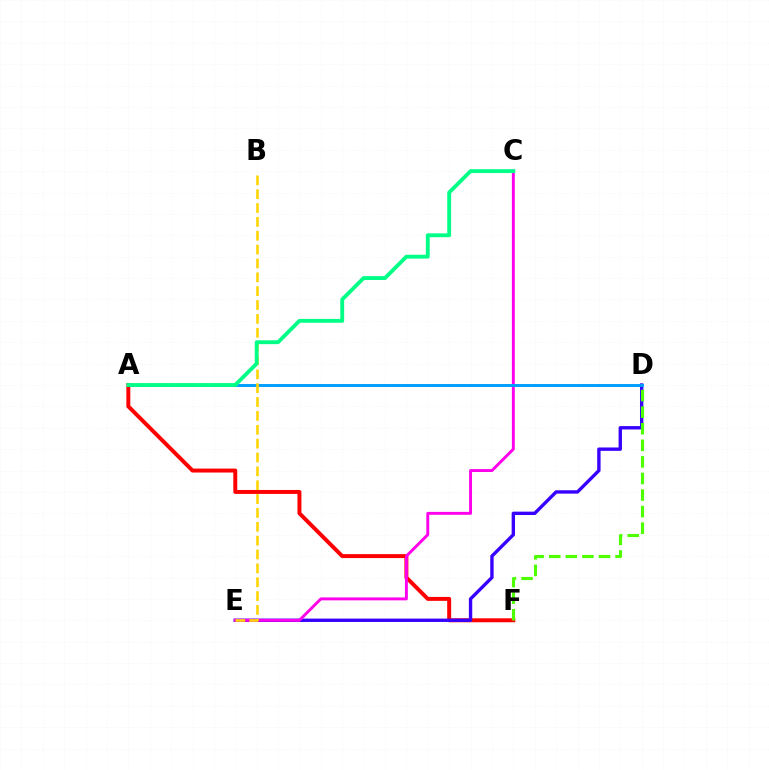{('A', 'F'): [{'color': '#ff0000', 'line_style': 'solid', 'thickness': 2.84}], ('D', 'E'): [{'color': '#3700ff', 'line_style': 'solid', 'thickness': 2.43}], ('D', 'F'): [{'color': '#4fff00', 'line_style': 'dashed', 'thickness': 2.25}], ('C', 'E'): [{'color': '#ff00ed', 'line_style': 'solid', 'thickness': 2.1}], ('A', 'D'): [{'color': '#009eff', 'line_style': 'solid', 'thickness': 2.11}], ('B', 'E'): [{'color': '#ffd500', 'line_style': 'dashed', 'thickness': 1.88}], ('A', 'C'): [{'color': '#00ff86', 'line_style': 'solid', 'thickness': 2.77}]}